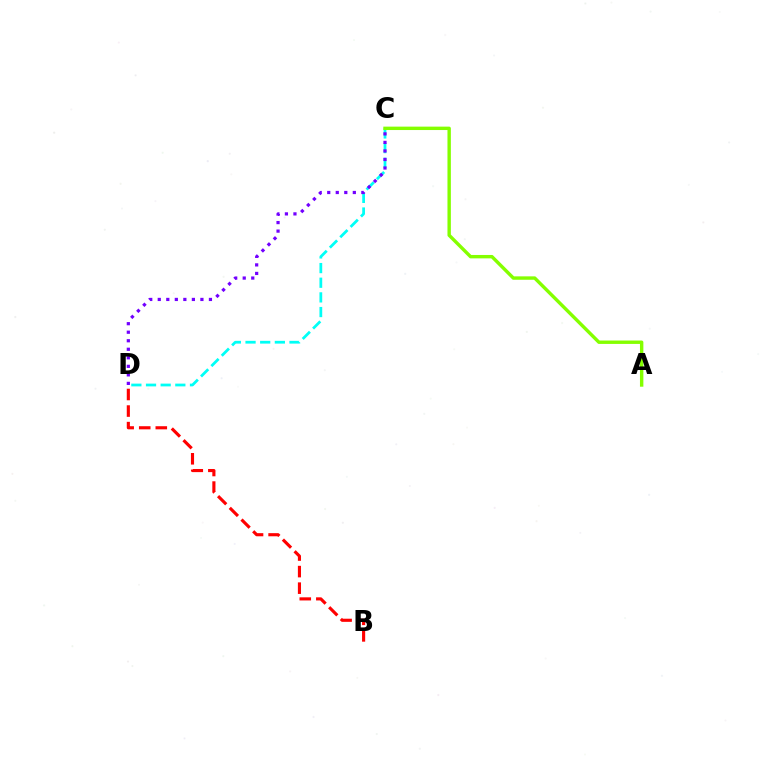{('C', 'D'): [{'color': '#00fff6', 'line_style': 'dashed', 'thickness': 1.99}, {'color': '#7200ff', 'line_style': 'dotted', 'thickness': 2.32}], ('B', 'D'): [{'color': '#ff0000', 'line_style': 'dashed', 'thickness': 2.25}], ('A', 'C'): [{'color': '#84ff00', 'line_style': 'solid', 'thickness': 2.45}]}